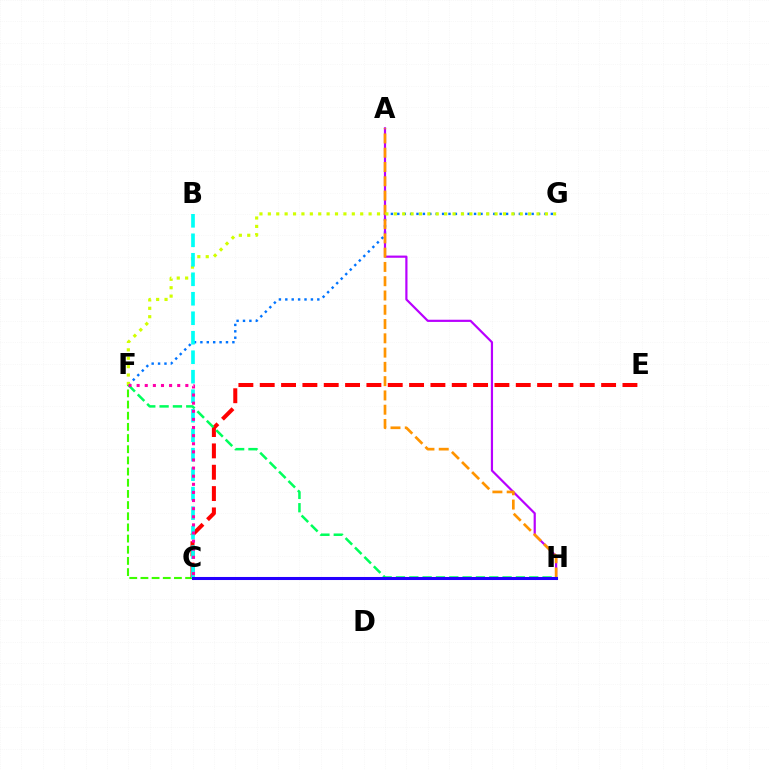{('F', 'G'): [{'color': '#0074ff', 'line_style': 'dotted', 'thickness': 1.74}, {'color': '#d1ff00', 'line_style': 'dotted', 'thickness': 2.28}], ('C', 'F'): [{'color': '#3dff00', 'line_style': 'dashed', 'thickness': 1.52}, {'color': '#ff00ac', 'line_style': 'dotted', 'thickness': 2.2}], ('C', 'E'): [{'color': '#ff0000', 'line_style': 'dashed', 'thickness': 2.9}], ('A', 'H'): [{'color': '#b900ff', 'line_style': 'solid', 'thickness': 1.58}, {'color': '#ff9400', 'line_style': 'dashed', 'thickness': 1.94}], ('F', 'H'): [{'color': '#00ff5c', 'line_style': 'dashed', 'thickness': 1.81}], ('B', 'C'): [{'color': '#00fff6', 'line_style': 'dashed', 'thickness': 2.65}], ('C', 'H'): [{'color': '#2500ff', 'line_style': 'solid', 'thickness': 2.2}]}